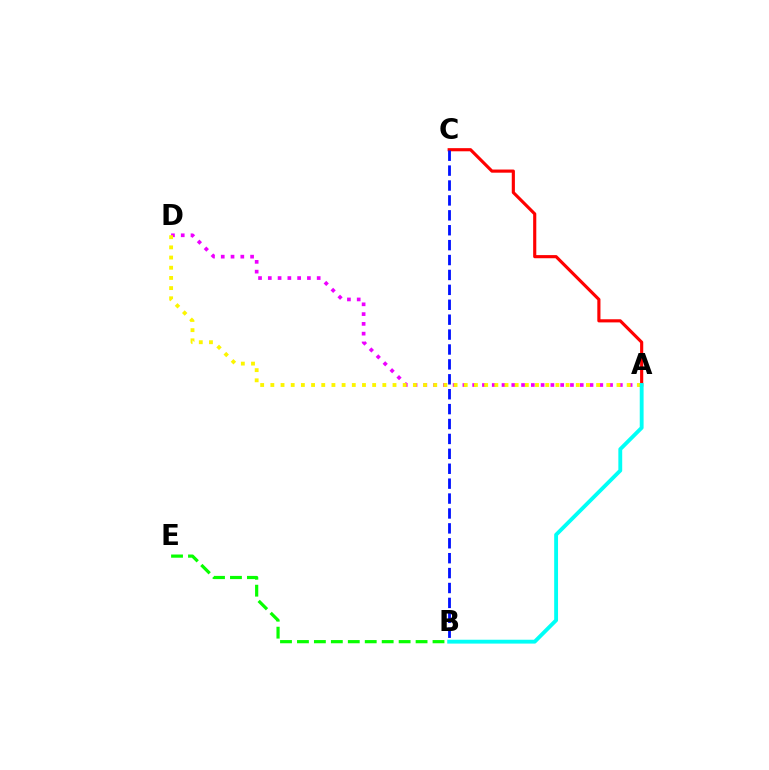{('A', 'C'): [{'color': '#ff0000', 'line_style': 'solid', 'thickness': 2.26}], ('A', 'D'): [{'color': '#ee00ff', 'line_style': 'dotted', 'thickness': 2.66}, {'color': '#fcf500', 'line_style': 'dotted', 'thickness': 2.77}], ('B', 'C'): [{'color': '#0010ff', 'line_style': 'dashed', 'thickness': 2.03}], ('A', 'B'): [{'color': '#00fff6', 'line_style': 'solid', 'thickness': 2.78}], ('B', 'E'): [{'color': '#08ff00', 'line_style': 'dashed', 'thickness': 2.3}]}